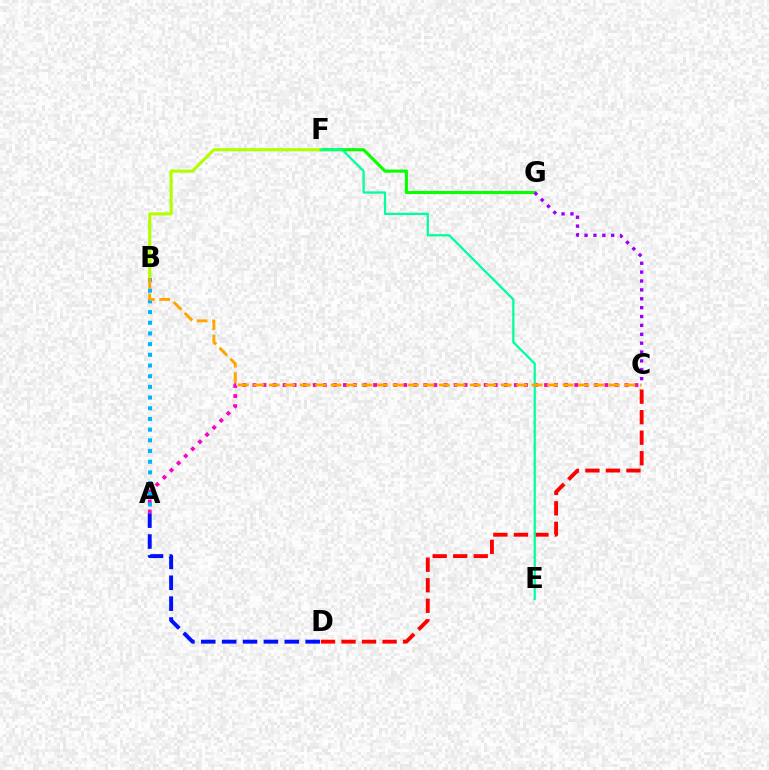{('C', 'D'): [{'color': '#ff0000', 'line_style': 'dashed', 'thickness': 2.79}], ('F', 'G'): [{'color': '#08ff00', 'line_style': 'solid', 'thickness': 2.24}], ('B', 'F'): [{'color': '#b3ff00', 'line_style': 'solid', 'thickness': 2.27}], ('A', 'C'): [{'color': '#ff00bd', 'line_style': 'dotted', 'thickness': 2.73}], ('C', 'G'): [{'color': '#9b00ff', 'line_style': 'dotted', 'thickness': 2.41}], ('A', 'B'): [{'color': '#00b5ff', 'line_style': 'dotted', 'thickness': 2.9}], ('A', 'D'): [{'color': '#0010ff', 'line_style': 'dashed', 'thickness': 2.84}], ('E', 'F'): [{'color': '#00ff9d', 'line_style': 'solid', 'thickness': 1.63}], ('B', 'C'): [{'color': '#ffa500', 'line_style': 'dashed', 'thickness': 2.1}]}